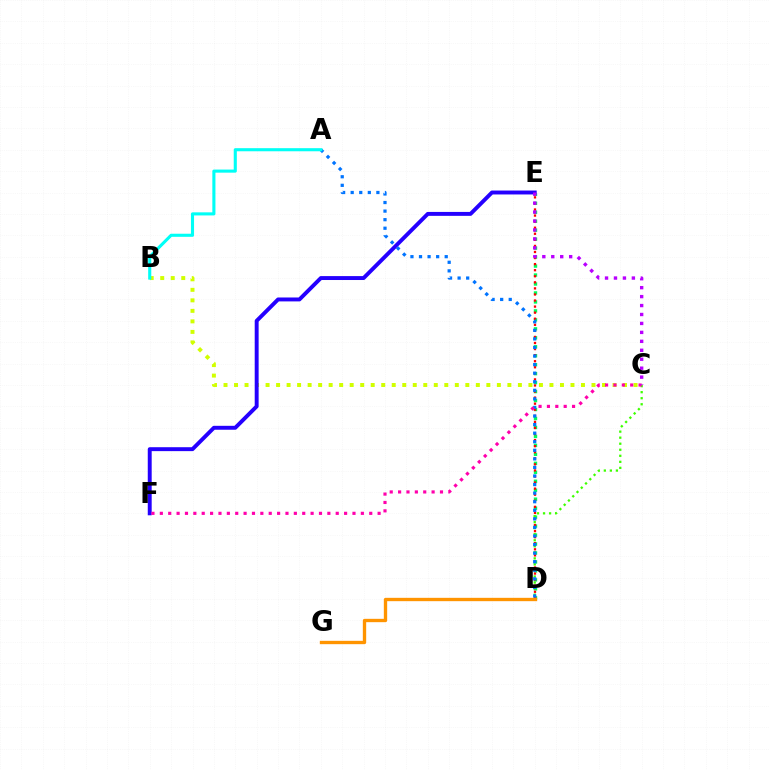{('B', 'C'): [{'color': '#d1ff00', 'line_style': 'dotted', 'thickness': 2.86}], ('D', 'E'): [{'color': '#00ff5c', 'line_style': 'dotted', 'thickness': 2.44}, {'color': '#ff0000', 'line_style': 'dotted', 'thickness': 1.65}], ('E', 'F'): [{'color': '#2500ff', 'line_style': 'solid', 'thickness': 2.82}], ('C', 'D'): [{'color': '#3dff00', 'line_style': 'dotted', 'thickness': 1.64}], ('A', 'D'): [{'color': '#0074ff', 'line_style': 'dotted', 'thickness': 2.33}], ('C', 'F'): [{'color': '#ff00ac', 'line_style': 'dotted', 'thickness': 2.28}], ('C', 'E'): [{'color': '#b900ff', 'line_style': 'dotted', 'thickness': 2.43}], ('A', 'B'): [{'color': '#00fff6', 'line_style': 'solid', 'thickness': 2.23}], ('D', 'G'): [{'color': '#ff9400', 'line_style': 'solid', 'thickness': 2.4}]}